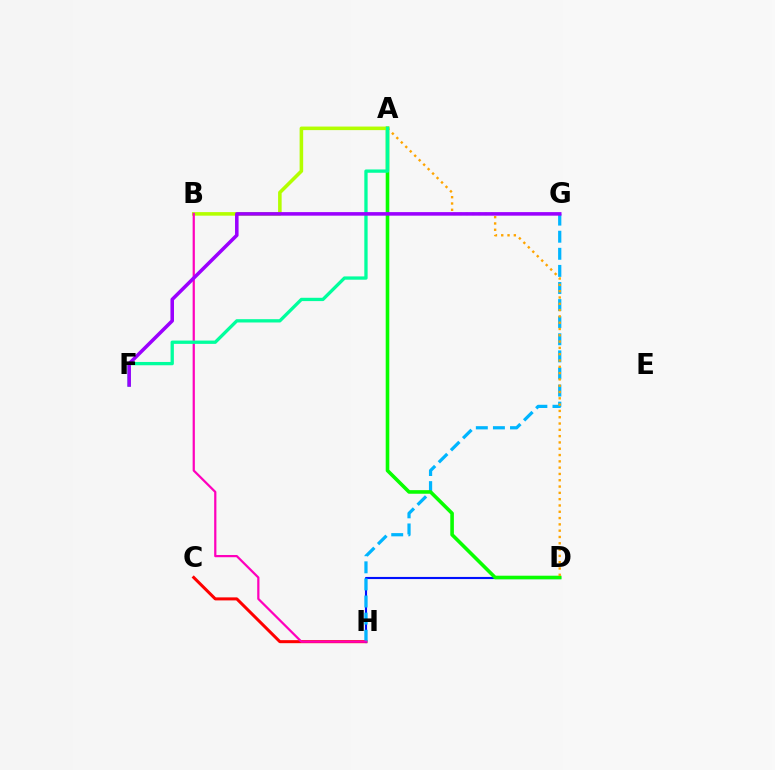{('C', 'H'): [{'color': '#ff0000', 'line_style': 'solid', 'thickness': 2.18}], ('D', 'H'): [{'color': '#0010ff', 'line_style': 'solid', 'thickness': 1.53}], ('G', 'H'): [{'color': '#00b5ff', 'line_style': 'dashed', 'thickness': 2.32}], ('A', 'D'): [{'color': '#08ff00', 'line_style': 'solid', 'thickness': 2.59}, {'color': '#ffa500', 'line_style': 'dotted', 'thickness': 1.71}], ('A', 'B'): [{'color': '#b3ff00', 'line_style': 'solid', 'thickness': 2.56}], ('B', 'H'): [{'color': '#ff00bd', 'line_style': 'solid', 'thickness': 1.61}], ('A', 'F'): [{'color': '#00ff9d', 'line_style': 'solid', 'thickness': 2.38}], ('F', 'G'): [{'color': '#9b00ff', 'line_style': 'solid', 'thickness': 2.56}]}